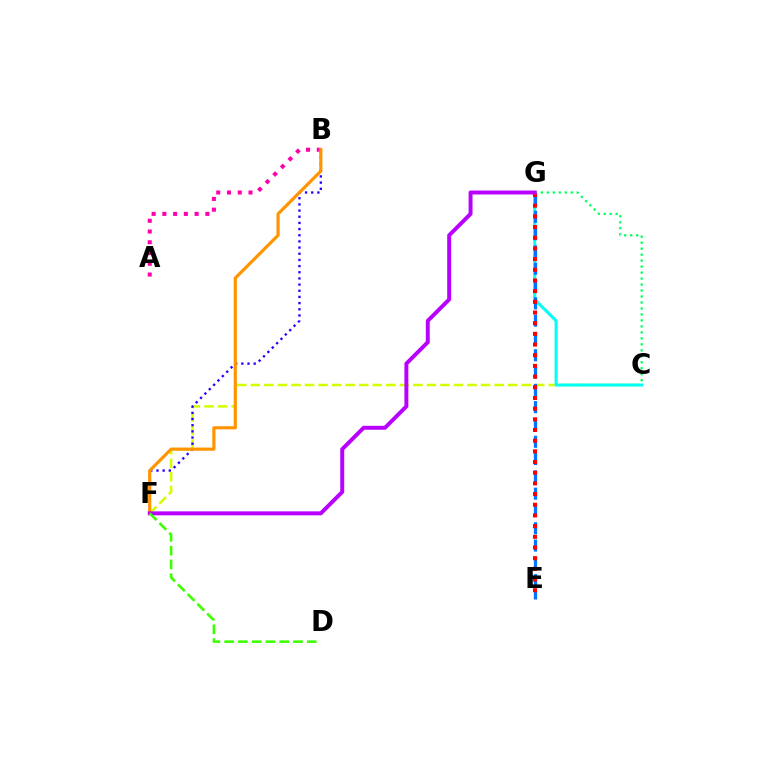{('C', 'F'): [{'color': '#d1ff00', 'line_style': 'dashed', 'thickness': 1.84}], ('C', 'G'): [{'color': '#00ff5c', 'line_style': 'dotted', 'thickness': 1.62}, {'color': '#00fff6', 'line_style': 'solid', 'thickness': 2.17}], ('A', 'B'): [{'color': '#ff00ac', 'line_style': 'dotted', 'thickness': 2.92}], ('B', 'F'): [{'color': '#2500ff', 'line_style': 'dotted', 'thickness': 1.68}, {'color': '#ff9400', 'line_style': 'solid', 'thickness': 2.28}], ('E', 'G'): [{'color': '#0074ff', 'line_style': 'dashed', 'thickness': 2.35}, {'color': '#ff0000', 'line_style': 'dotted', 'thickness': 2.9}], ('F', 'G'): [{'color': '#b900ff', 'line_style': 'solid', 'thickness': 2.84}], ('D', 'F'): [{'color': '#3dff00', 'line_style': 'dashed', 'thickness': 1.87}]}